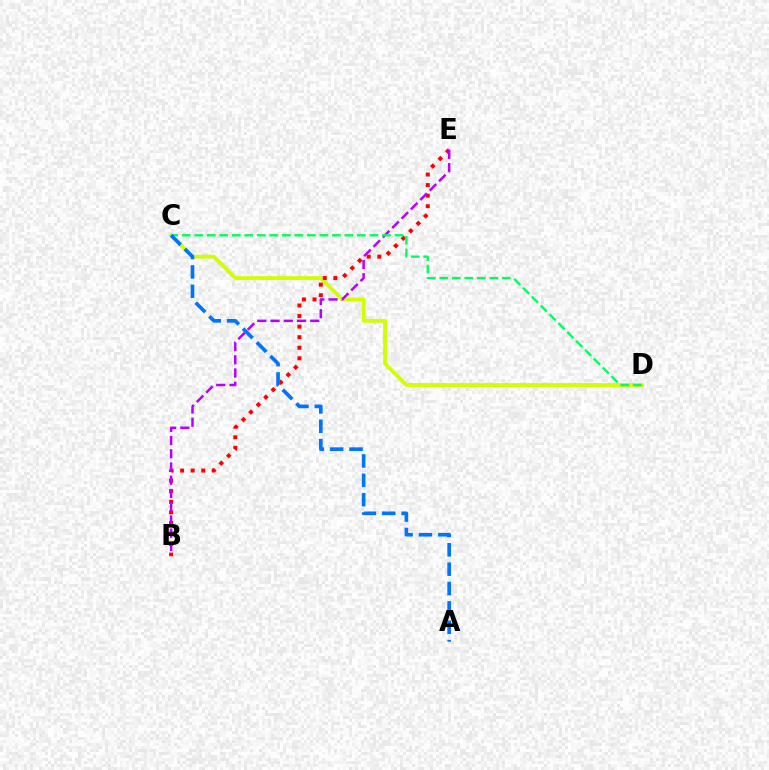{('C', 'D'): [{'color': '#d1ff00', 'line_style': 'solid', 'thickness': 2.76}, {'color': '#00ff5c', 'line_style': 'dashed', 'thickness': 1.7}], ('B', 'E'): [{'color': '#ff0000', 'line_style': 'dotted', 'thickness': 2.87}, {'color': '#b900ff', 'line_style': 'dashed', 'thickness': 1.8}], ('A', 'C'): [{'color': '#0074ff', 'line_style': 'dashed', 'thickness': 2.63}]}